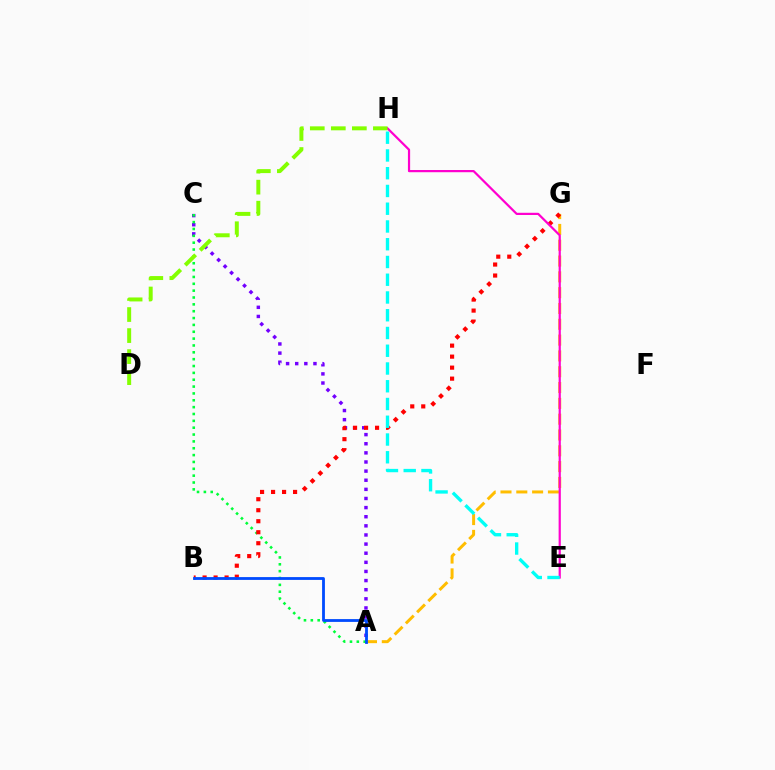{('A', 'G'): [{'color': '#ffbd00', 'line_style': 'dashed', 'thickness': 2.15}], ('A', 'C'): [{'color': '#7200ff', 'line_style': 'dotted', 'thickness': 2.48}, {'color': '#00ff39', 'line_style': 'dotted', 'thickness': 1.86}], ('B', 'G'): [{'color': '#ff0000', 'line_style': 'dotted', 'thickness': 2.99}], ('A', 'B'): [{'color': '#004bff', 'line_style': 'solid', 'thickness': 2.03}], ('E', 'H'): [{'color': '#ff00cf', 'line_style': 'solid', 'thickness': 1.59}, {'color': '#00fff6', 'line_style': 'dashed', 'thickness': 2.41}], ('D', 'H'): [{'color': '#84ff00', 'line_style': 'dashed', 'thickness': 2.86}]}